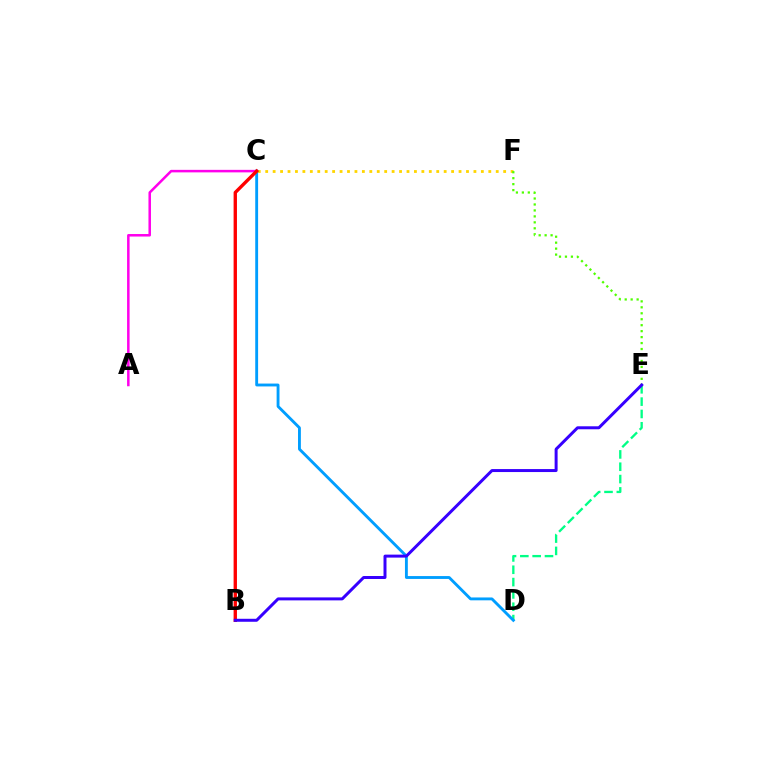{('A', 'C'): [{'color': '#ff00ed', 'line_style': 'solid', 'thickness': 1.81}], ('C', 'F'): [{'color': '#ffd500', 'line_style': 'dotted', 'thickness': 2.02}], ('D', 'E'): [{'color': '#00ff86', 'line_style': 'dashed', 'thickness': 1.67}], ('E', 'F'): [{'color': '#4fff00', 'line_style': 'dotted', 'thickness': 1.62}], ('C', 'D'): [{'color': '#009eff', 'line_style': 'solid', 'thickness': 2.06}], ('B', 'C'): [{'color': '#ff0000', 'line_style': 'solid', 'thickness': 2.42}], ('B', 'E'): [{'color': '#3700ff', 'line_style': 'solid', 'thickness': 2.15}]}